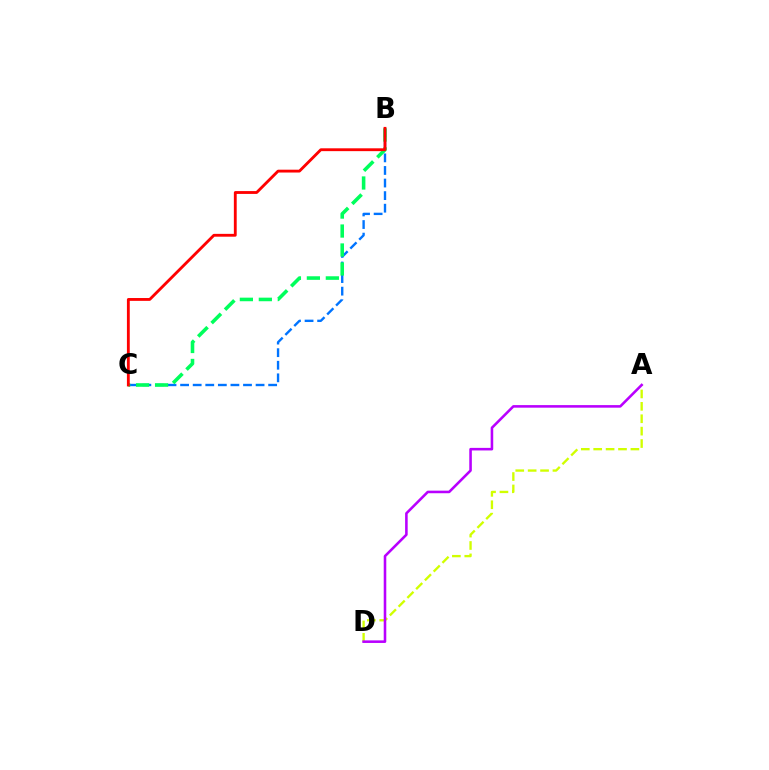{('A', 'D'): [{'color': '#d1ff00', 'line_style': 'dashed', 'thickness': 1.68}, {'color': '#b900ff', 'line_style': 'solid', 'thickness': 1.85}], ('B', 'C'): [{'color': '#0074ff', 'line_style': 'dashed', 'thickness': 1.71}, {'color': '#00ff5c', 'line_style': 'dashed', 'thickness': 2.58}, {'color': '#ff0000', 'line_style': 'solid', 'thickness': 2.04}]}